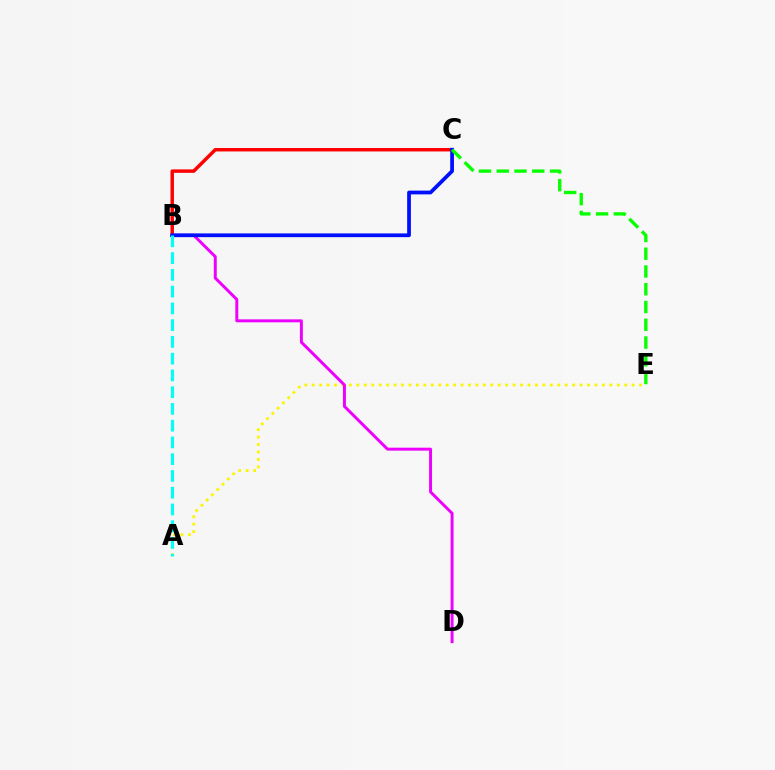{('A', 'E'): [{'color': '#fcf500', 'line_style': 'dotted', 'thickness': 2.02}], ('B', 'D'): [{'color': '#ee00ff', 'line_style': 'solid', 'thickness': 2.13}], ('B', 'C'): [{'color': '#ff0000', 'line_style': 'solid', 'thickness': 2.49}, {'color': '#0010ff', 'line_style': 'solid', 'thickness': 2.7}], ('C', 'E'): [{'color': '#08ff00', 'line_style': 'dashed', 'thickness': 2.41}], ('A', 'B'): [{'color': '#00fff6', 'line_style': 'dashed', 'thickness': 2.28}]}